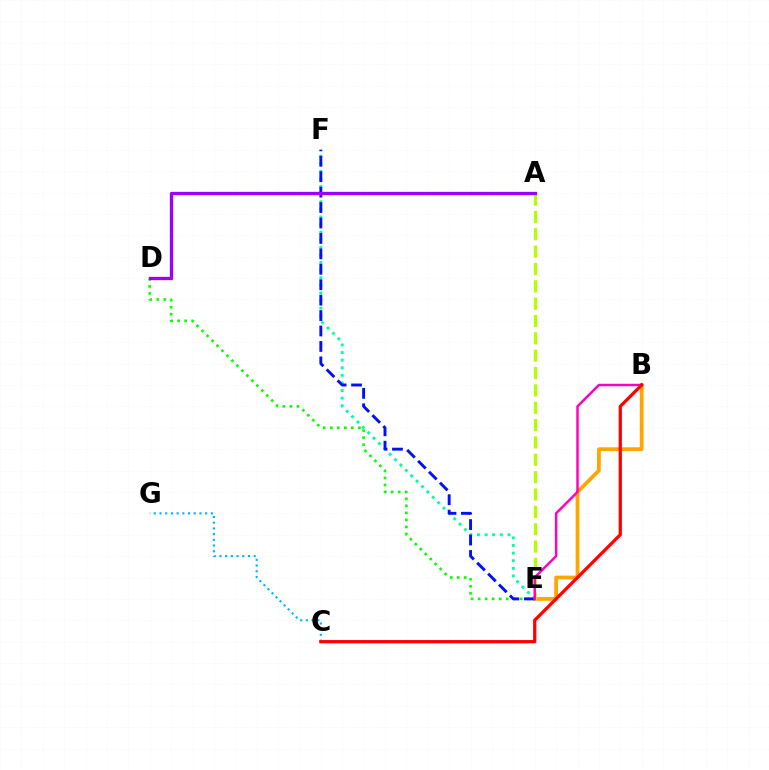{('E', 'F'): [{'color': '#00ff9d', 'line_style': 'dotted', 'thickness': 2.07}, {'color': '#0010ff', 'line_style': 'dashed', 'thickness': 2.1}], ('B', 'E'): [{'color': '#ffa500', 'line_style': 'solid', 'thickness': 2.7}, {'color': '#ff00bd', 'line_style': 'solid', 'thickness': 1.77}], ('C', 'G'): [{'color': '#00b5ff', 'line_style': 'dotted', 'thickness': 1.55}], ('D', 'E'): [{'color': '#08ff00', 'line_style': 'dotted', 'thickness': 1.91}], ('A', 'E'): [{'color': '#b3ff00', 'line_style': 'dashed', 'thickness': 2.36}], ('A', 'D'): [{'color': '#9b00ff', 'line_style': 'solid', 'thickness': 2.38}], ('B', 'C'): [{'color': '#ff0000', 'line_style': 'solid', 'thickness': 2.33}]}